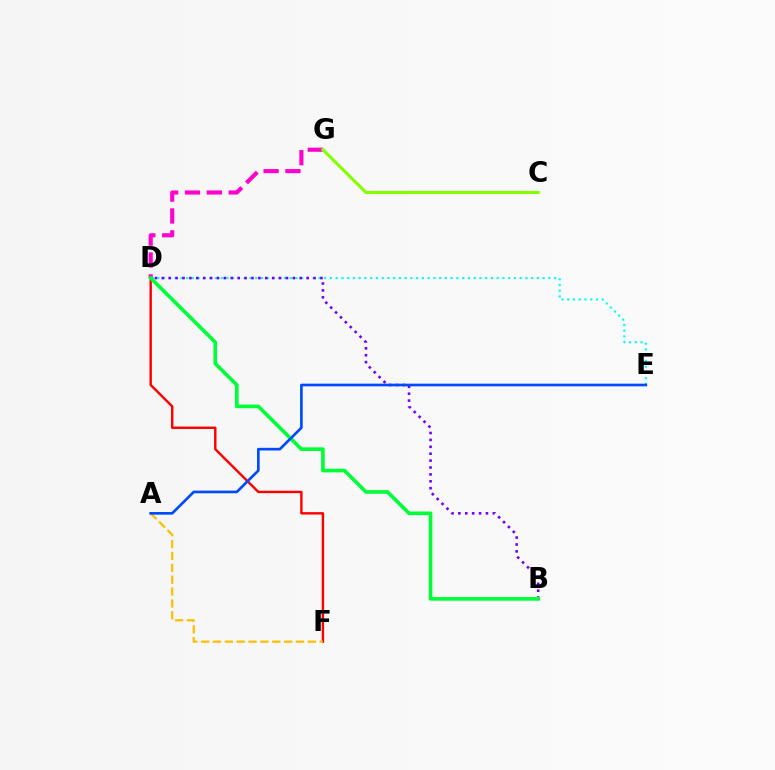{('D', 'G'): [{'color': '#ff00cf', 'line_style': 'dashed', 'thickness': 2.97}], ('D', 'F'): [{'color': '#ff0000', 'line_style': 'solid', 'thickness': 1.74}], ('C', 'G'): [{'color': '#84ff00', 'line_style': 'solid', 'thickness': 2.24}], ('D', 'E'): [{'color': '#00fff6', 'line_style': 'dotted', 'thickness': 1.56}], ('A', 'F'): [{'color': '#ffbd00', 'line_style': 'dashed', 'thickness': 1.61}], ('B', 'D'): [{'color': '#7200ff', 'line_style': 'dotted', 'thickness': 1.87}, {'color': '#00ff39', 'line_style': 'solid', 'thickness': 2.63}], ('A', 'E'): [{'color': '#004bff', 'line_style': 'solid', 'thickness': 1.92}]}